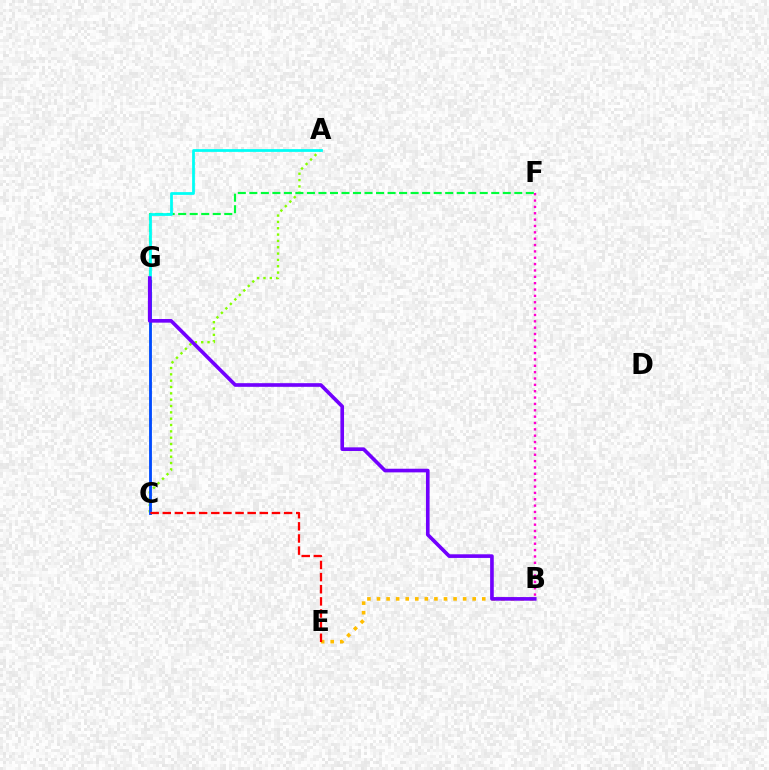{('B', 'E'): [{'color': '#ffbd00', 'line_style': 'dotted', 'thickness': 2.6}], ('B', 'F'): [{'color': '#ff00cf', 'line_style': 'dotted', 'thickness': 1.73}], ('A', 'C'): [{'color': '#84ff00', 'line_style': 'dotted', 'thickness': 1.72}], ('C', 'G'): [{'color': '#004bff', 'line_style': 'solid', 'thickness': 2.05}], ('F', 'G'): [{'color': '#00ff39', 'line_style': 'dashed', 'thickness': 1.56}], ('C', 'E'): [{'color': '#ff0000', 'line_style': 'dashed', 'thickness': 1.65}], ('A', 'G'): [{'color': '#00fff6', 'line_style': 'solid', 'thickness': 1.98}], ('B', 'G'): [{'color': '#7200ff', 'line_style': 'solid', 'thickness': 2.62}]}